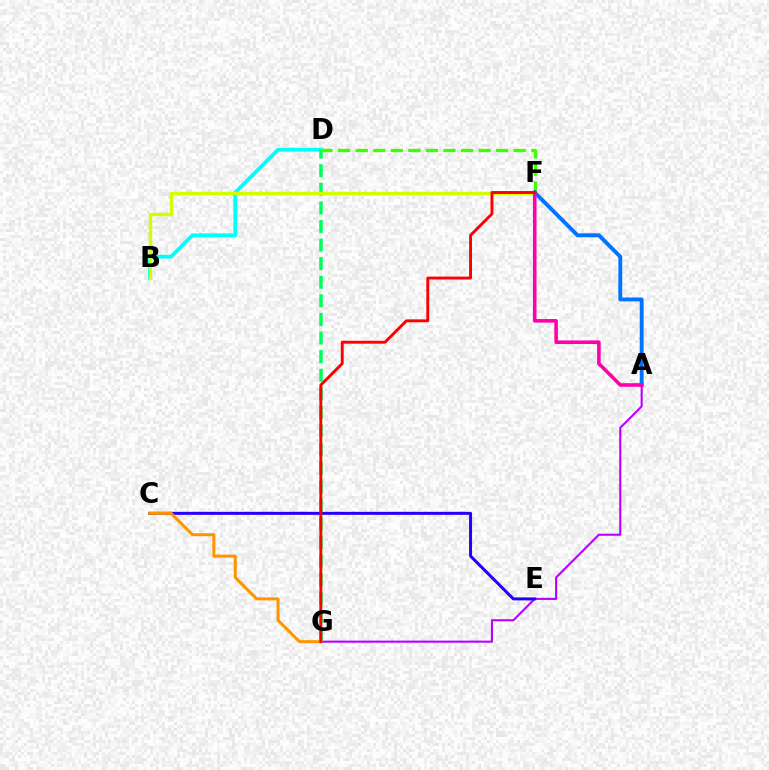{('A', 'G'): [{'color': '#b900ff', 'line_style': 'solid', 'thickness': 1.51}], ('B', 'D'): [{'color': '#00fff6', 'line_style': 'solid', 'thickness': 2.75}], ('C', 'E'): [{'color': '#2500ff', 'line_style': 'solid', 'thickness': 2.16}], ('D', 'G'): [{'color': '#00ff5c', 'line_style': 'dashed', 'thickness': 2.53}], ('C', 'G'): [{'color': '#ff9400', 'line_style': 'solid', 'thickness': 2.16}], ('D', 'F'): [{'color': '#3dff00', 'line_style': 'dashed', 'thickness': 2.39}], ('B', 'F'): [{'color': '#d1ff00', 'line_style': 'solid', 'thickness': 2.46}], ('A', 'F'): [{'color': '#0074ff', 'line_style': 'solid', 'thickness': 2.79}, {'color': '#ff00ac', 'line_style': 'solid', 'thickness': 2.58}], ('F', 'G'): [{'color': '#ff0000', 'line_style': 'solid', 'thickness': 2.09}]}